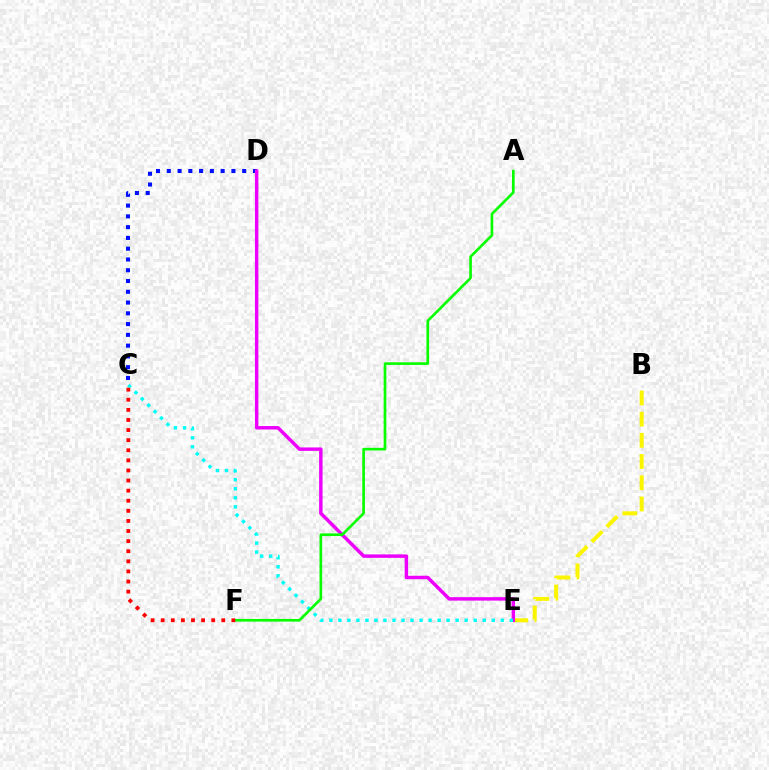{('B', 'E'): [{'color': '#fcf500', 'line_style': 'dashed', 'thickness': 2.88}], ('C', 'D'): [{'color': '#0010ff', 'line_style': 'dotted', 'thickness': 2.93}], ('D', 'E'): [{'color': '#ee00ff', 'line_style': 'solid', 'thickness': 2.48}], ('C', 'E'): [{'color': '#00fff6', 'line_style': 'dotted', 'thickness': 2.45}], ('A', 'F'): [{'color': '#08ff00', 'line_style': 'solid', 'thickness': 1.91}], ('C', 'F'): [{'color': '#ff0000', 'line_style': 'dotted', 'thickness': 2.74}]}